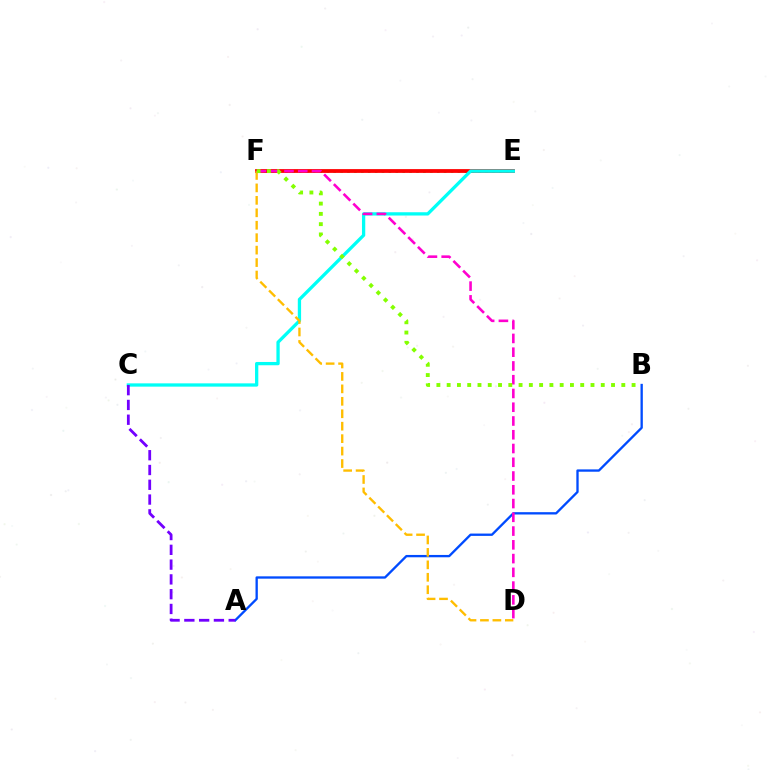{('A', 'B'): [{'color': '#004bff', 'line_style': 'solid', 'thickness': 1.68}], ('E', 'F'): [{'color': '#00ff39', 'line_style': 'dotted', 'thickness': 1.87}, {'color': '#ff0000', 'line_style': 'solid', 'thickness': 2.73}], ('C', 'E'): [{'color': '#00fff6', 'line_style': 'solid', 'thickness': 2.37}], ('D', 'F'): [{'color': '#ffbd00', 'line_style': 'dashed', 'thickness': 1.69}, {'color': '#ff00cf', 'line_style': 'dashed', 'thickness': 1.87}], ('B', 'F'): [{'color': '#84ff00', 'line_style': 'dotted', 'thickness': 2.79}], ('A', 'C'): [{'color': '#7200ff', 'line_style': 'dashed', 'thickness': 2.01}]}